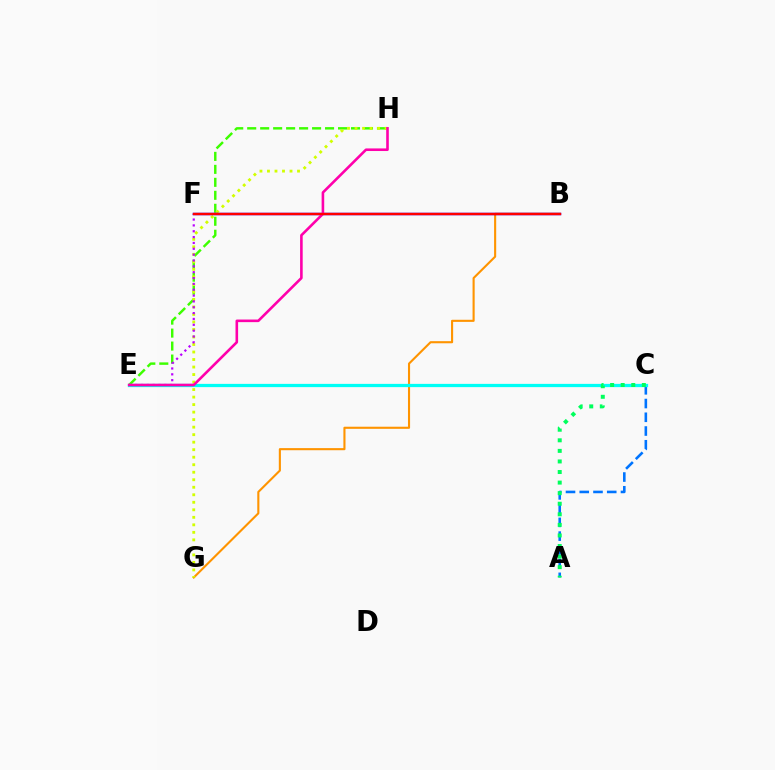{('E', 'H'): [{'color': '#3dff00', 'line_style': 'dashed', 'thickness': 1.76}, {'color': '#ff00ac', 'line_style': 'solid', 'thickness': 1.87}], ('A', 'C'): [{'color': '#0074ff', 'line_style': 'dashed', 'thickness': 1.87}, {'color': '#00ff5c', 'line_style': 'dotted', 'thickness': 2.87}], ('B', 'G'): [{'color': '#ff9400', 'line_style': 'solid', 'thickness': 1.52}], ('G', 'H'): [{'color': '#d1ff00', 'line_style': 'dotted', 'thickness': 2.04}], ('E', 'F'): [{'color': '#b900ff', 'line_style': 'dotted', 'thickness': 1.59}], ('B', 'F'): [{'color': '#2500ff', 'line_style': 'solid', 'thickness': 1.77}, {'color': '#ff0000', 'line_style': 'solid', 'thickness': 1.7}], ('C', 'E'): [{'color': '#00fff6', 'line_style': 'solid', 'thickness': 2.34}]}